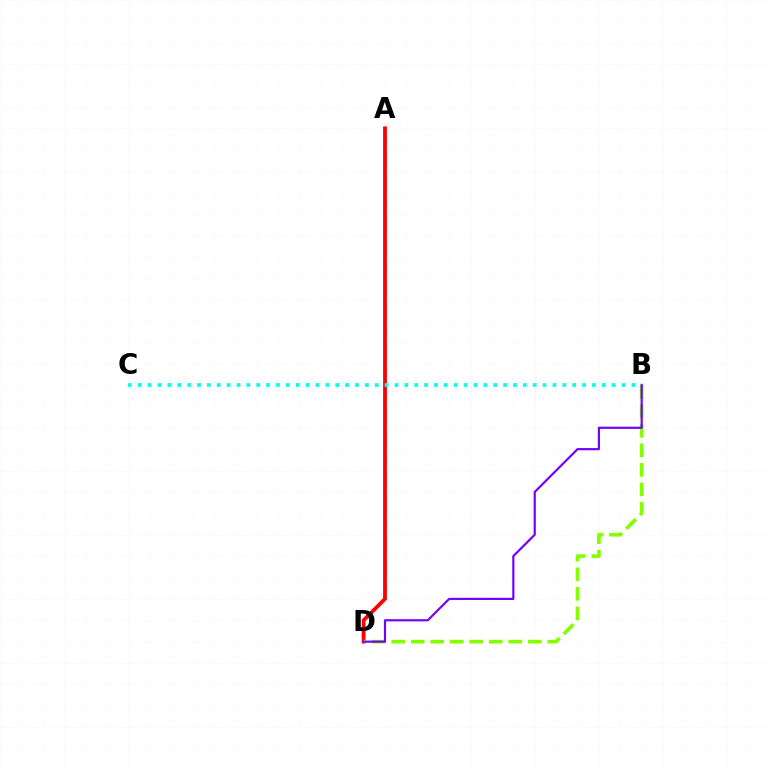{('A', 'D'): [{'color': '#ff0000', 'line_style': 'solid', 'thickness': 2.74}], ('B', 'D'): [{'color': '#84ff00', 'line_style': 'dashed', 'thickness': 2.65}, {'color': '#7200ff', 'line_style': 'solid', 'thickness': 1.56}], ('B', 'C'): [{'color': '#00fff6', 'line_style': 'dotted', 'thickness': 2.68}]}